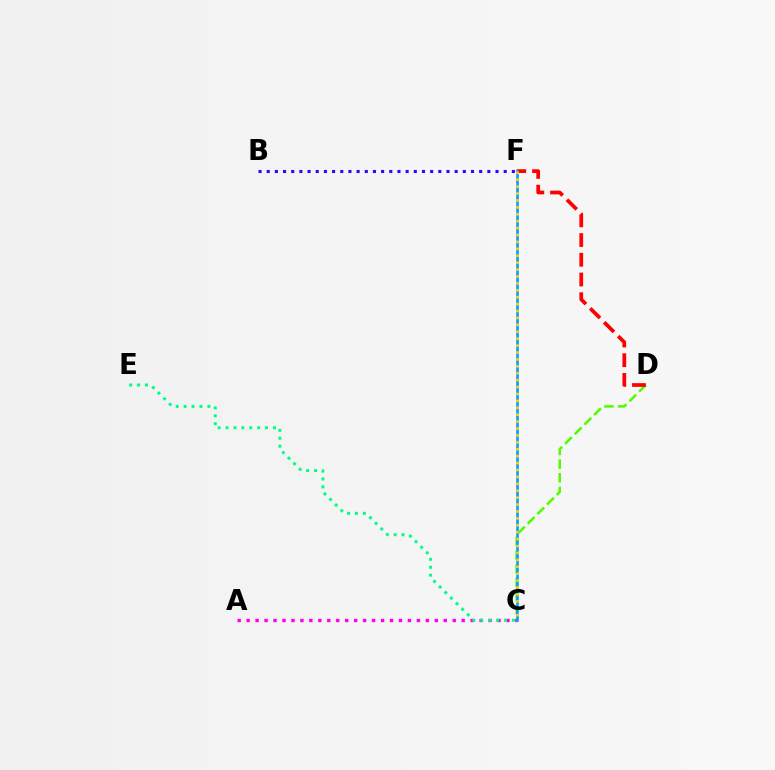{('B', 'F'): [{'color': '#3700ff', 'line_style': 'dotted', 'thickness': 2.22}], ('C', 'D'): [{'color': '#4fff00', 'line_style': 'dashed', 'thickness': 1.85}], ('A', 'C'): [{'color': '#ff00ed', 'line_style': 'dotted', 'thickness': 2.43}], ('D', 'F'): [{'color': '#ff0000', 'line_style': 'dashed', 'thickness': 2.68}], ('C', 'F'): [{'color': '#009eff', 'line_style': 'solid', 'thickness': 1.85}, {'color': '#ffd500', 'line_style': 'dotted', 'thickness': 1.88}], ('C', 'E'): [{'color': '#00ff86', 'line_style': 'dotted', 'thickness': 2.15}]}